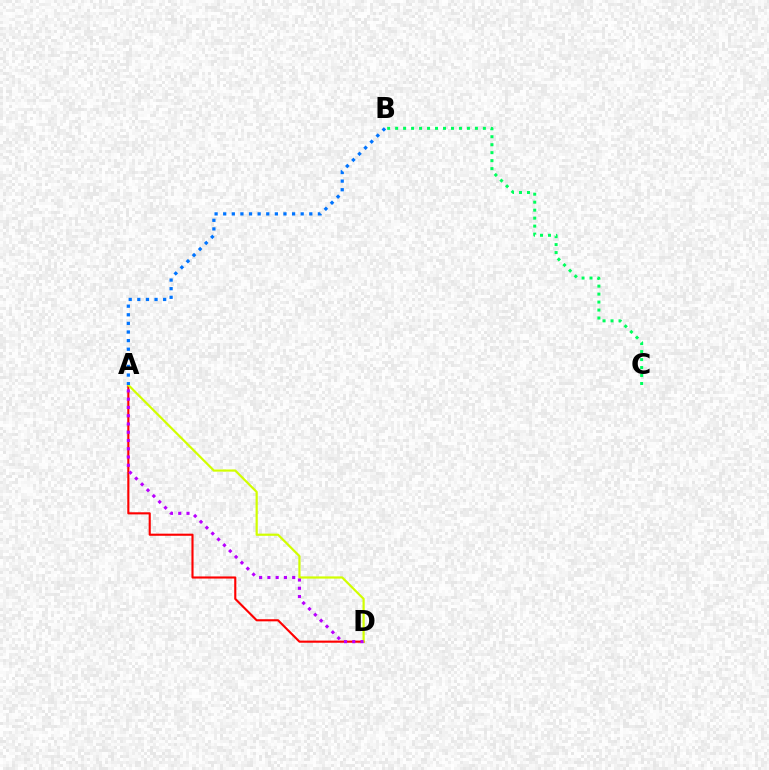{('A', 'D'): [{'color': '#ff0000', 'line_style': 'solid', 'thickness': 1.53}, {'color': '#d1ff00', 'line_style': 'solid', 'thickness': 1.58}, {'color': '#b900ff', 'line_style': 'dotted', 'thickness': 2.25}], ('B', 'C'): [{'color': '#00ff5c', 'line_style': 'dotted', 'thickness': 2.17}], ('A', 'B'): [{'color': '#0074ff', 'line_style': 'dotted', 'thickness': 2.34}]}